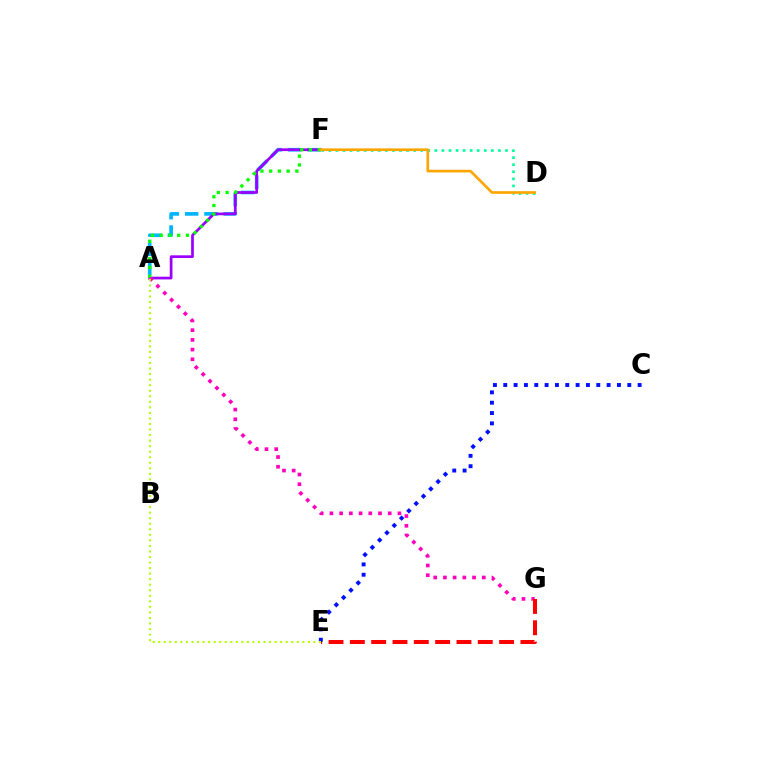{('A', 'F'): [{'color': '#00b5ff', 'line_style': 'dashed', 'thickness': 2.63}, {'color': '#9b00ff', 'line_style': 'solid', 'thickness': 1.96}, {'color': '#08ff00', 'line_style': 'dotted', 'thickness': 2.37}], ('A', 'G'): [{'color': '#ff00bd', 'line_style': 'dotted', 'thickness': 2.64}], ('D', 'F'): [{'color': '#00ff9d', 'line_style': 'dotted', 'thickness': 1.92}, {'color': '#ffa500', 'line_style': 'solid', 'thickness': 1.91}], ('E', 'G'): [{'color': '#ff0000', 'line_style': 'dashed', 'thickness': 2.9}], ('C', 'E'): [{'color': '#0010ff', 'line_style': 'dotted', 'thickness': 2.81}], ('A', 'E'): [{'color': '#b3ff00', 'line_style': 'dotted', 'thickness': 1.51}]}